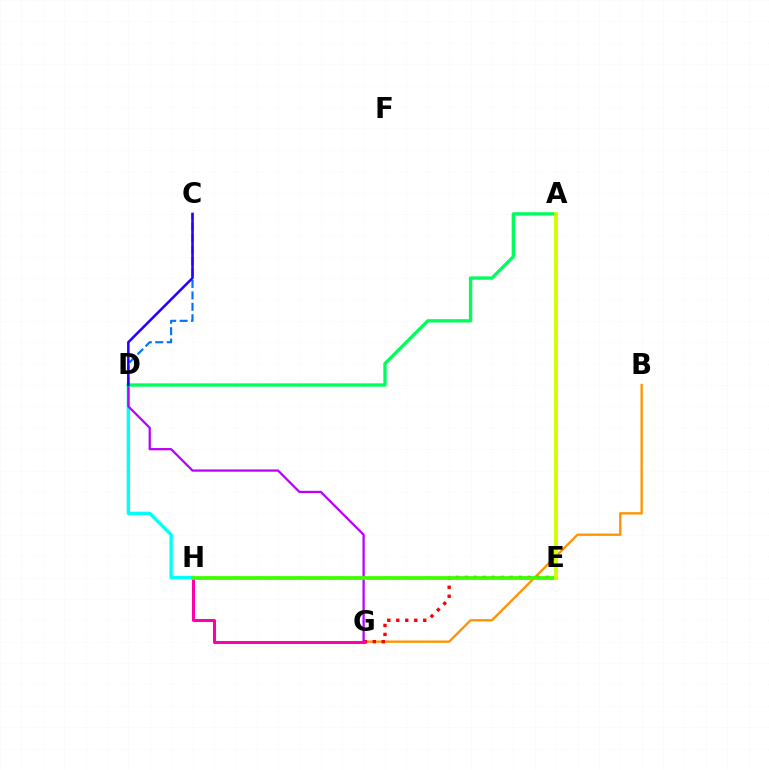{('B', 'G'): [{'color': '#ff9400', 'line_style': 'solid', 'thickness': 1.69}], ('D', 'H'): [{'color': '#00fff6', 'line_style': 'solid', 'thickness': 2.39}], ('E', 'G'): [{'color': '#ff0000', 'line_style': 'dotted', 'thickness': 2.44}], ('D', 'G'): [{'color': '#b900ff', 'line_style': 'solid', 'thickness': 1.62}], ('C', 'D'): [{'color': '#0074ff', 'line_style': 'dashed', 'thickness': 1.55}, {'color': '#2500ff', 'line_style': 'solid', 'thickness': 1.82}], ('A', 'D'): [{'color': '#00ff5c', 'line_style': 'solid', 'thickness': 2.42}], ('G', 'H'): [{'color': '#ff00ac', 'line_style': 'solid', 'thickness': 2.17}], ('E', 'H'): [{'color': '#3dff00', 'line_style': 'solid', 'thickness': 2.73}], ('A', 'E'): [{'color': '#d1ff00', 'line_style': 'solid', 'thickness': 2.77}]}